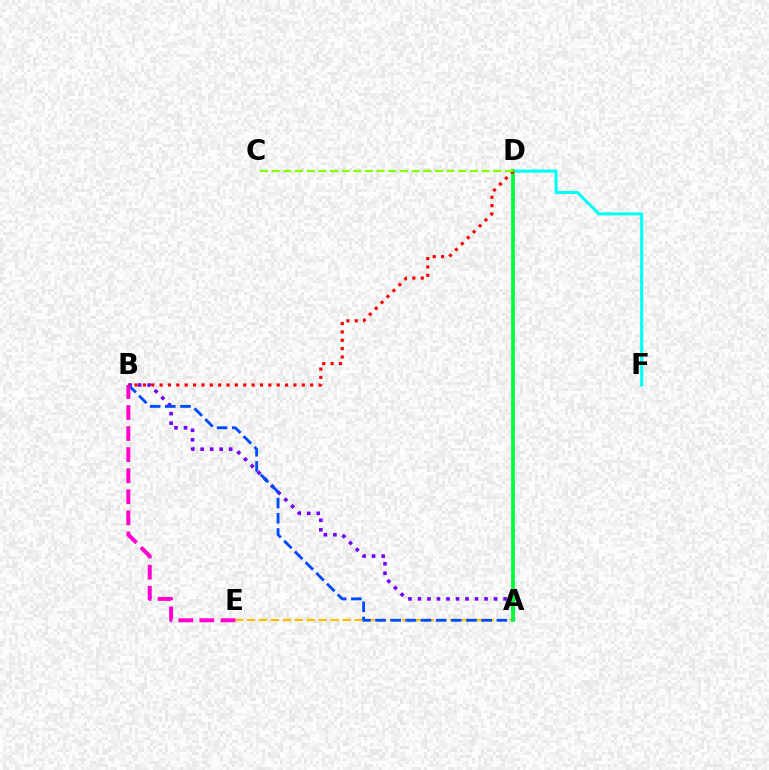{('A', 'B'): [{'color': '#7200ff', 'line_style': 'dotted', 'thickness': 2.58}, {'color': '#004bff', 'line_style': 'dashed', 'thickness': 2.06}], ('A', 'E'): [{'color': '#ffbd00', 'line_style': 'dashed', 'thickness': 1.62}], ('D', 'F'): [{'color': '#00fff6', 'line_style': 'solid', 'thickness': 2.21}], ('B', 'E'): [{'color': '#ff00cf', 'line_style': 'dashed', 'thickness': 2.86}], ('A', 'D'): [{'color': '#00ff39', 'line_style': 'solid', 'thickness': 2.69}], ('B', 'D'): [{'color': '#ff0000', 'line_style': 'dotted', 'thickness': 2.27}], ('C', 'D'): [{'color': '#84ff00', 'line_style': 'dashed', 'thickness': 1.58}]}